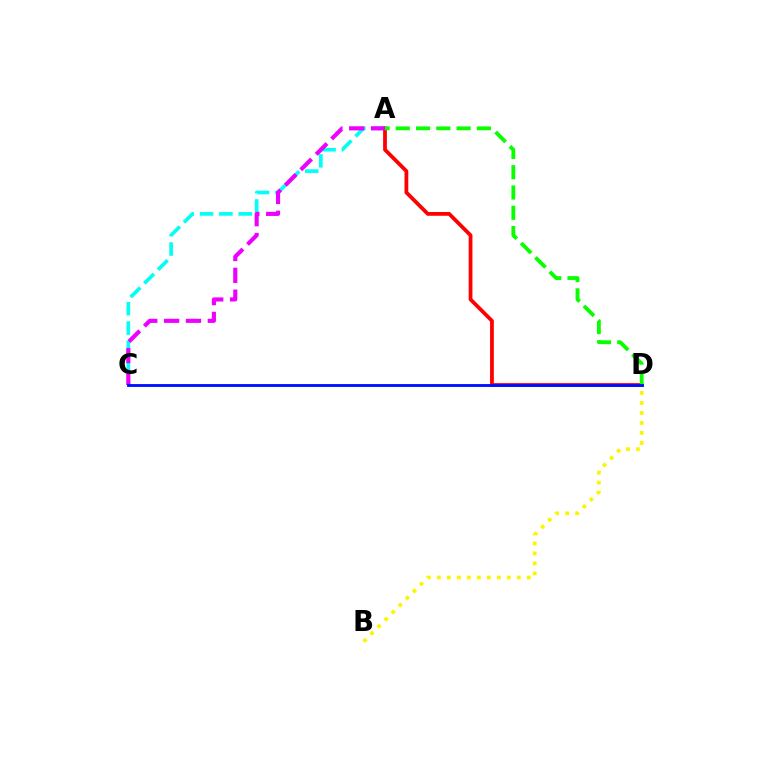{('A', 'C'): [{'color': '#00fff6', 'line_style': 'dashed', 'thickness': 2.63}, {'color': '#ee00ff', 'line_style': 'dashed', 'thickness': 2.97}], ('A', 'D'): [{'color': '#ff0000', 'line_style': 'solid', 'thickness': 2.72}, {'color': '#08ff00', 'line_style': 'dashed', 'thickness': 2.75}], ('B', 'D'): [{'color': '#fcf500', 'line_style': 'dotted', 'thickness': 2.72}], ('C', 'D'): [{'color': '#0010ff', 'line_style': 'solid', 'thickness': 2.05}]}